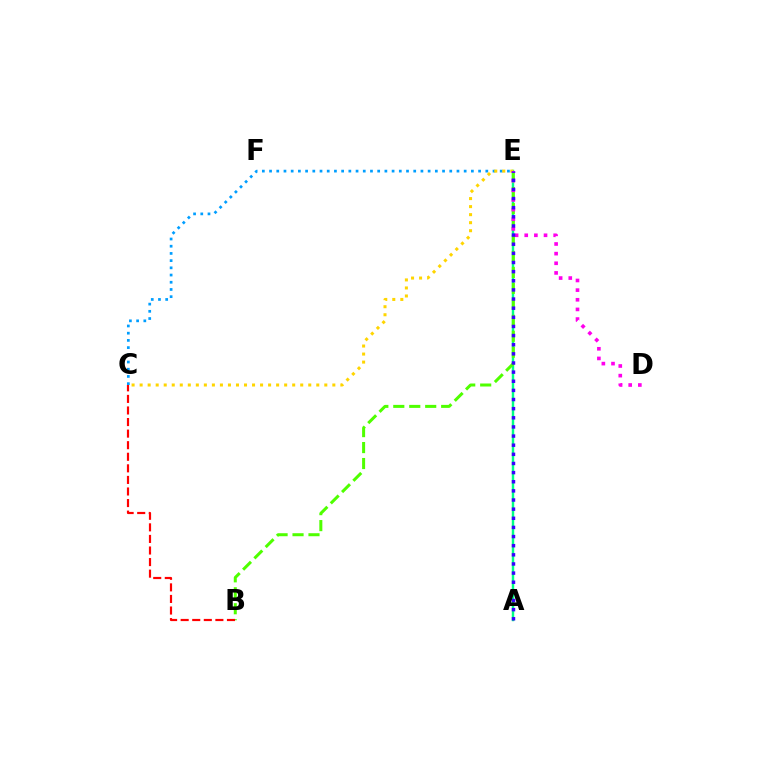{('A', 'E'): [{'color': '#00ff86', 'line_style': 'solid', 'thickness': 1.76}, {'color': '#3700ff', 'line_style': 'dotted', 'thickness': 2.48}], ('B', 'E'): [{'color': '#4fff00', 'line_style': 'dashed', 'thickness': 2.17}], ('B', 'C'): [{'color': '#ff0000', 'line_style': 'dashed', 'thickness': 1.57}], ('C', 'E'): [{'color': '#009eff', 'line_style': 'dotted', 'thickness': 1.96}, {'color': '#ffd500', 'line_style': 'dotted', 'thickness': 2.18}], ('D', 'E'): [{'color': '#ff00ed', 'line_style': 'dotted', 'thickness': 2.62}]}